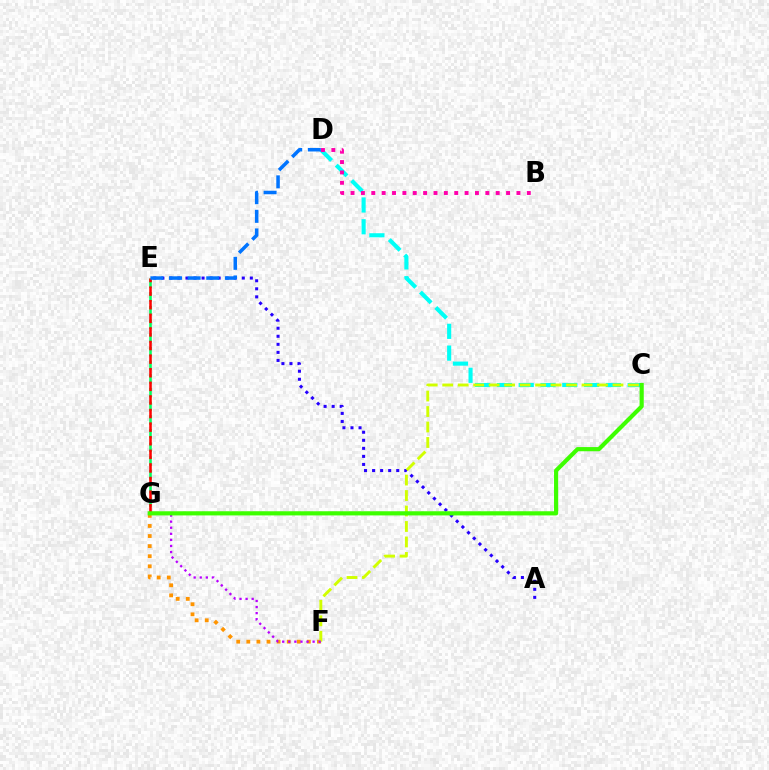{('E', 'G'): [{'color': '#00ff5c', 'line_style': 'dashed', 'thickness': 1.86}, {'color': '#ff0000', 'line_style': 'dashed', 'thickness': 1.85}], ('A', 'E'): [{'color': '#2500ff', 'line_style': 'dotted', 'thickness': 2.19}], ('C', 'D'): [{'color': '#00fff6', 'line_style': 'dashed', 'thickness': 2.96}], ('F', 'G'): [{'color': '#ff9400', 'line_style': 'dotted', 'thickness': 2.74}, {'color': '#b900ff', 'line_style': 'dotted', 'thickness': 1.65}], ('C', 'F'): [{'color': '#d1ff00', 'line_style': 'dashed', 'thickness': 2.1}], ('B', 'D'): [{'color': '#ff00ac', 'line_style': 'dotted', 'thickness': 2.82}], ('D', 'E'): [{'color': '#0074ff', 'line_style': 'dashed', 'thickness': 2.53}], ('C', 'G'): [{'color': '#3dff00', 'line_style': 'solid', 'thickness': 3.0}]}